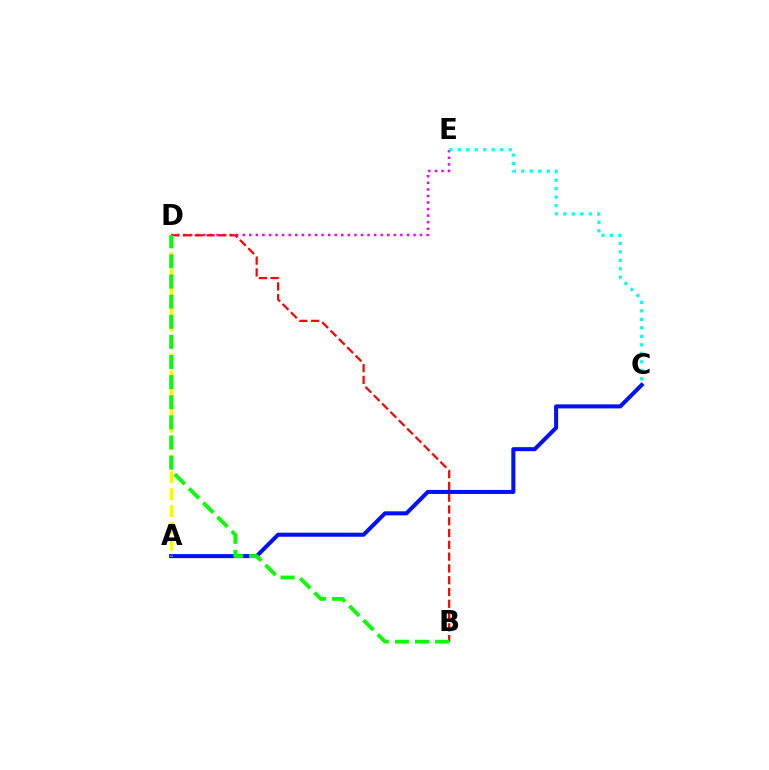{('D', 'E'): [{'color': '#ee00ff', 'line_style': 'dotted', 'thickness': 1.78}], ('B', 'D'): [{'color': '#ff0000', 'line_style': 'dashed', 'thickness': 1.6}, {'color': '#08ff00', 'line_style': 'dashed', 'thickness': 2.73}], ('A', 'C'): [{'color': '#0010ff', 'line_style': 'solid', 'thickness': 2.9}], ('A', 'D'): [{'color': '#fcf500', 'line_style': 'dashed', 'thickness': 2.29}], ('C', 'E'): [{'color': '#00fff6', 'line_style': 'dotted', 'thickness': 2.31}]}